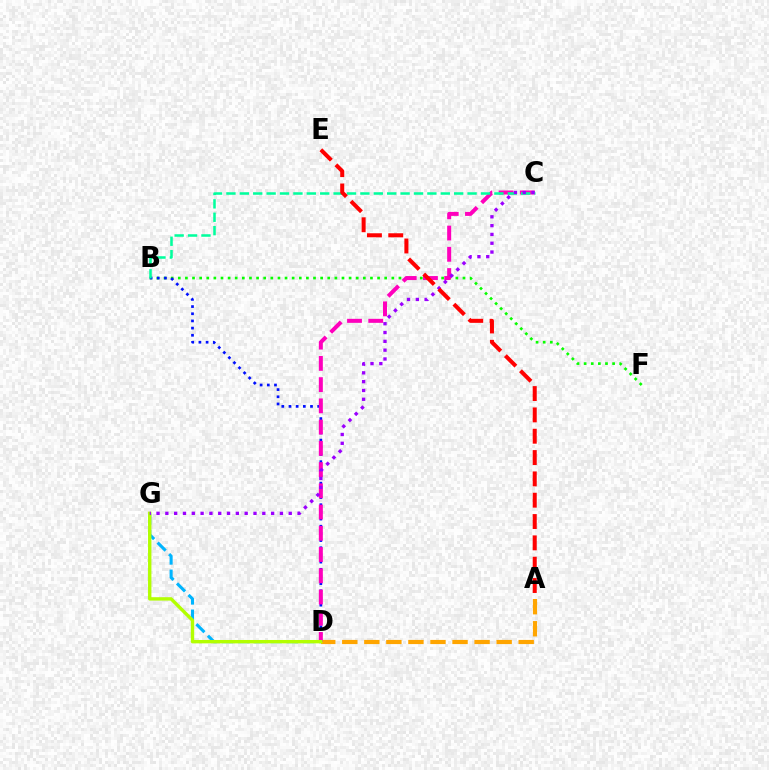{('B', 'F'): [{'color': '#08ff00', 'line_style': 'dotted', 'thickness': 1.93}], ('A', 'D'): [{'color': '#ffa500', 'line_style': 'dashed', 'thickness': 3.0}], ('B', 'D'): [{'color': '#0010ff', 'line_style': 'dotted', 'thickness': 1.95}], ('C', 'D'): [{'color': '#ff00bd', 'line_style': 'dashed', 'thickness': 2.88}], ('B', 'C'): [{'color': '#00ff9d', 'line_style': 'dashed', 'thickness': 1.82}], ('D', 'G'): [{'color': '#00b5ff', 'line_style': 'dashed', 'thickness': 2.21}, {'color': '#b3ff00', 'line_style': 'solid', 'thickness': 2.43}], ('C', 'G'): [{'color': '#9b00ff', 'line_style': 'dotted', 'thickness': 2.39}], ('A', 'E'): [{'color': '#ff0000', 'line_style': 'dashed', 'thickness': 2.9}]}